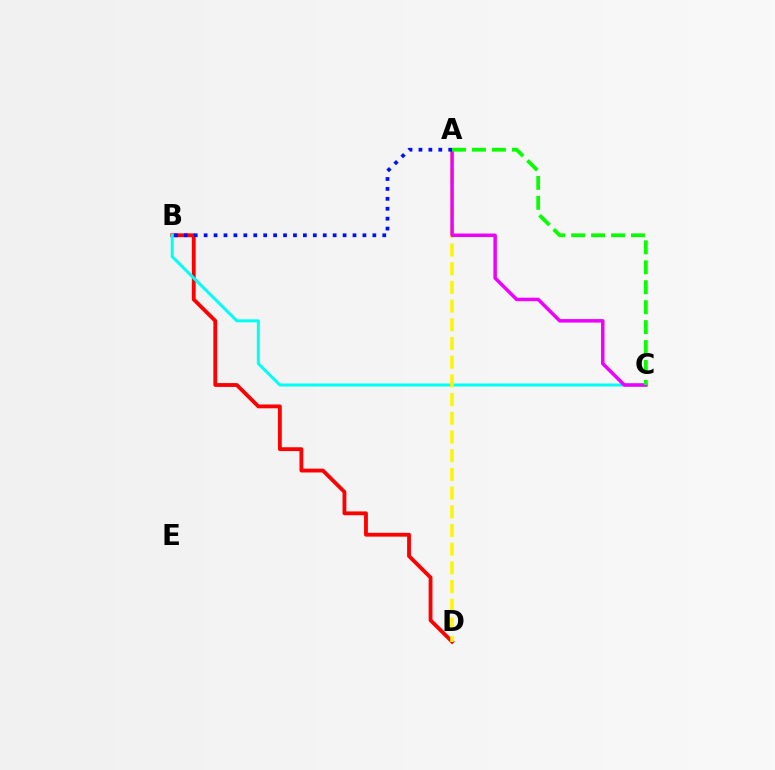{('B', 'D'): [{'color': '#ff0000', 'line_style': 'solid', 'thickness': 2.75}], ('B', 'C'): [{'color': '#00fff6', 'line_style': 'solid', 'thickness': 2.16}], ('A', 'D'): [{'color': '#fcf500', 'line_style': 'dashed', 'thickness': 2.54}], ('A', 'C'): [{'color': '#ee00ff', 'line_style': 'solid', 'thickness': 2.51}, {'color': '#08ff00', 'line_style': 'dashed', 'thickness': 2.71}], ('A', 'B'): [{'color': '#0010ff', 'line_style': 'dotted', 'thickness': 2.7}]}